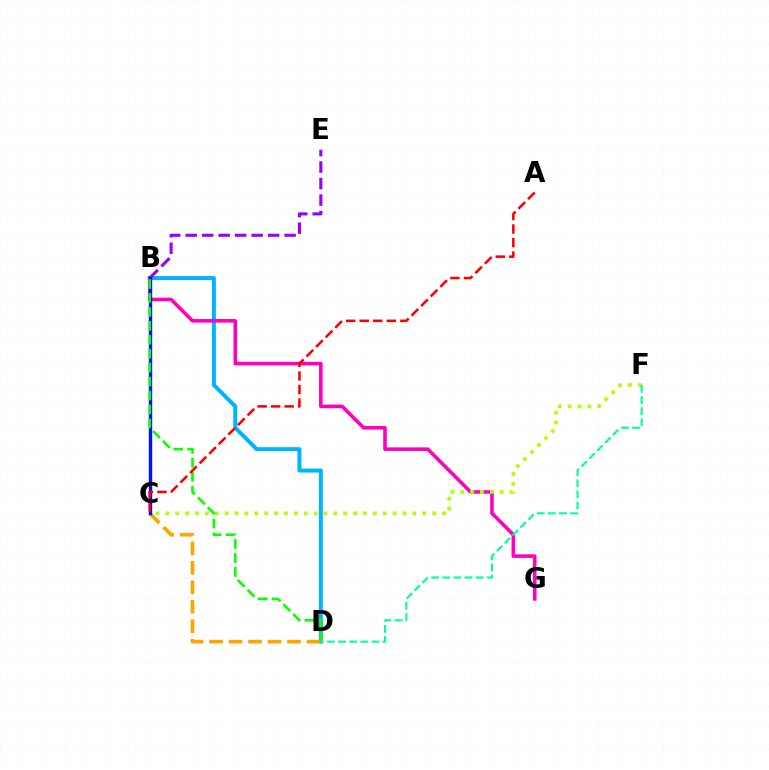{('B', 'D'): [{'color': '#00b5ff', 'line_style': 'solid', 'thickness': 2.87}, {'color': '#08ff00', 'line_style': 'dashed', 'thickness': 1.89}], ('B', 'G'): [{'color': '#ff00bd', 'line_style': 'solid', 'thickness': 2.58}], ('B', 'E'): [{'color': '#9b00ff', 'line_style': 'dashed', 'thickness': 2.24}], ('C', 'F'): [{'color': '#b3ff00', 'line_style': 'dotted', 'thickness': 2.68}], ('C', 'D'): [{'color': '#ffa500', 'line_style': 'dashed', 'thickness': 2.65}], ('B', 'C'): [{'color': '#0010ff', 'line_style': 'solid', 'thickness': 2.45}], ('A', 'C'): [{'color': '#ff0000', 'line_style': 'dashed', 'thickness': 1.84}], ('D', 'F'): [{'color': '#00ff9d', 'line_style': 'dashed', 'thickness': 1.51}]}